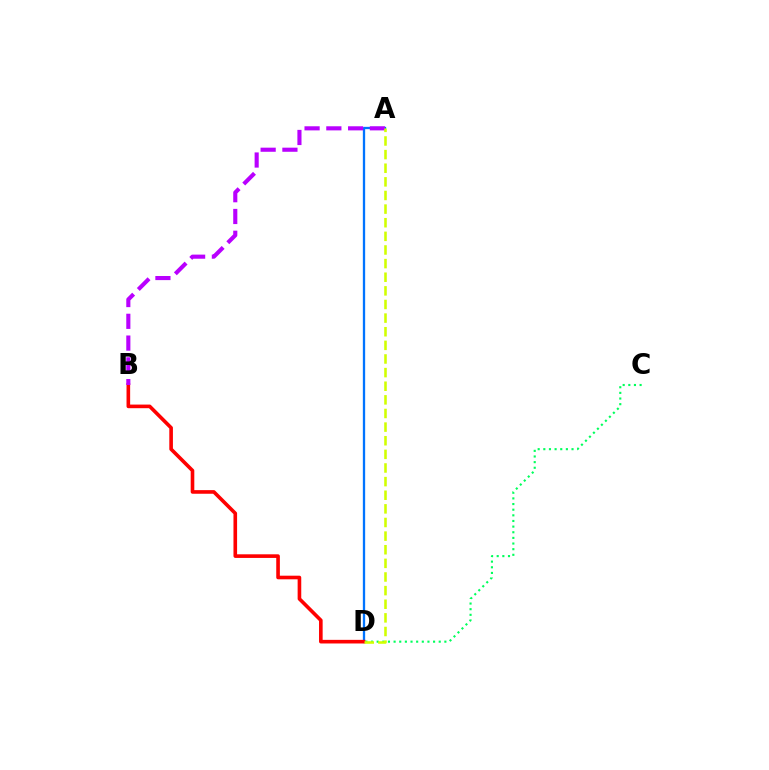{('A', 'D'): [{'color': '#0074ff', 'line_style': 'solid', 'thickness': 1.66}, {'color': '#d1ff00', 'line_style': 'dashed', 'thickness': 1.85}], ('B', 'D'): [{'color': '#ff0000', 'line_style': 'solid', 'thickness': 2.61}], ('C', 'D'): [{'color': '#00ff5c', 'line_style': 'dotted', 'thickness': 1.53}], ('A', 'B'): [{'color': '#b900ff', 'line_style': 'dashed', 'thickness': 2.96}]}